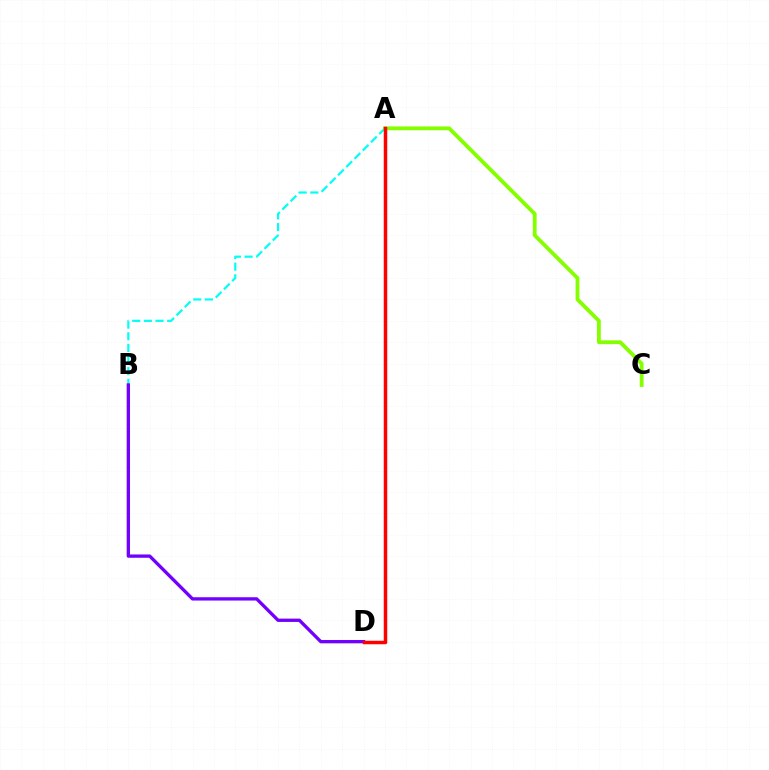{('A', 'B'): [{'color': '#00fff6', 'line_style': 'dashed', 'thickness': 1.58}], ('A', 'C'): [{'color': '#84ff00', 'line_style': 'solid', 'thickness': 2.74}], ('B', 'D'): [{'color': '#7200ff', 'line_style': 'solid', 'thickness': 2.38}], ('A', 'D'): [{'color': '#ff0000', 'line_style': 'solid', 'thickness': 2.51}]}